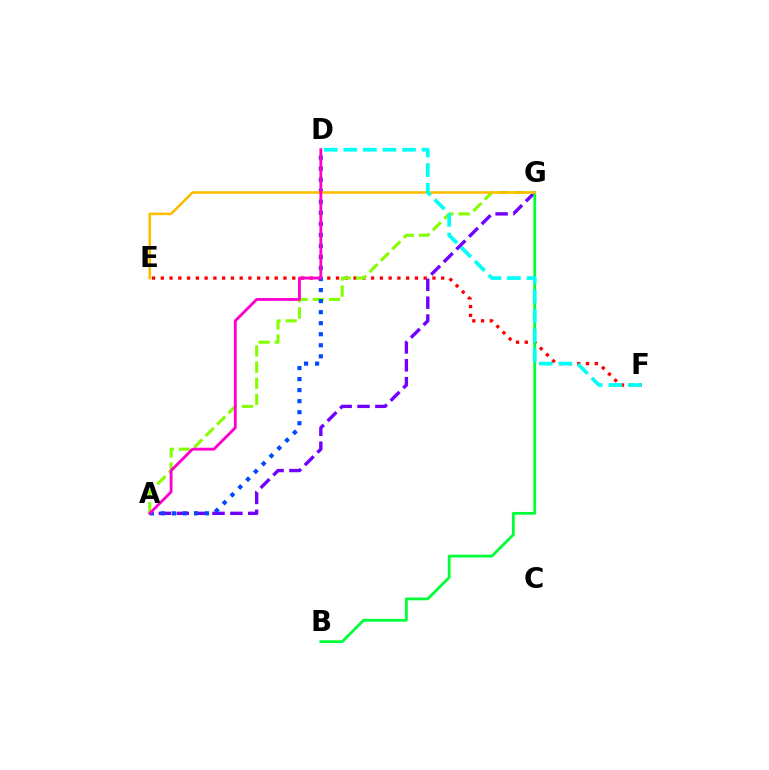{('E', 'F'): [{'color': '#ff0000', 'line_style': 'dotted', 'thickness': 2.38}], ('A', 'G'): [{'color': '#7200ff', 'line_style': 'dashed', 'thickness': 2.43}, {'color': '#84ff00', 'line_style': 'dashed', 'thickness': 2.19}], ('A', 'D'): [{'color': '#004bff', 'line_style': 'dotted', 'thickness': 3.0}, {'color': '#ff00cf', 'line_style': 'solid', 'thickness': 2.05}], ('B', 'G'): [{'color': '#00ff39', 'line_style': 'solid', 'thickness': 2.0}], ('E', 'G'): [{'color': '#ffbd00', 'line_style': 'solid', 'thickness': 1.86}], ('D', 'F'): [{'color': '#00fff6', 'line_style': 'dashed', 'thickness': 2.66}]}